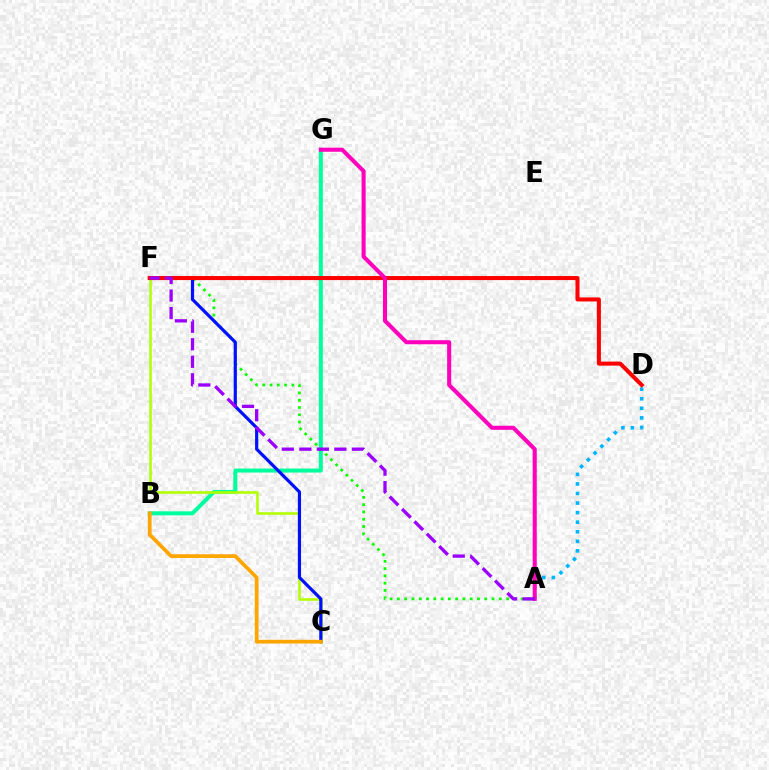{('B', 'G'): [{'color': '#00ff9d', 'line_style': 'solid', 'thickness': 2.89}], ('A', 'D'): [{'color': '#00b5ff', 'line_style': 'dotted', 'thickness': 2.6}], ('A', 'F'): [{'color': '#08ff00', 'line_style': 'dotted', 'thickness': 1.98}, {'color': '#9b00ff', 'line_style': 'dashed', 'thickness': 2.38}], ('C', 'F'): [{'color': '#b3ff00', 'line_style': 'solid', 'thickness': 1.86}, {'color': '#0010ff', 'line_style': 'solid', 'thickness': 2.3}], ('D', 'F'): [{'color': '#ff0000', 'line_style': 'solid', 'thickness': 2.91}], ('A', 'G'): [{'color': '#ff00bd', 'line_style': 'solid', 'thickness': 2.92}], ('B', 'C'): [{'color': '#ffa500', 'line_style': 'solid', 'thickness': 2.68}]}